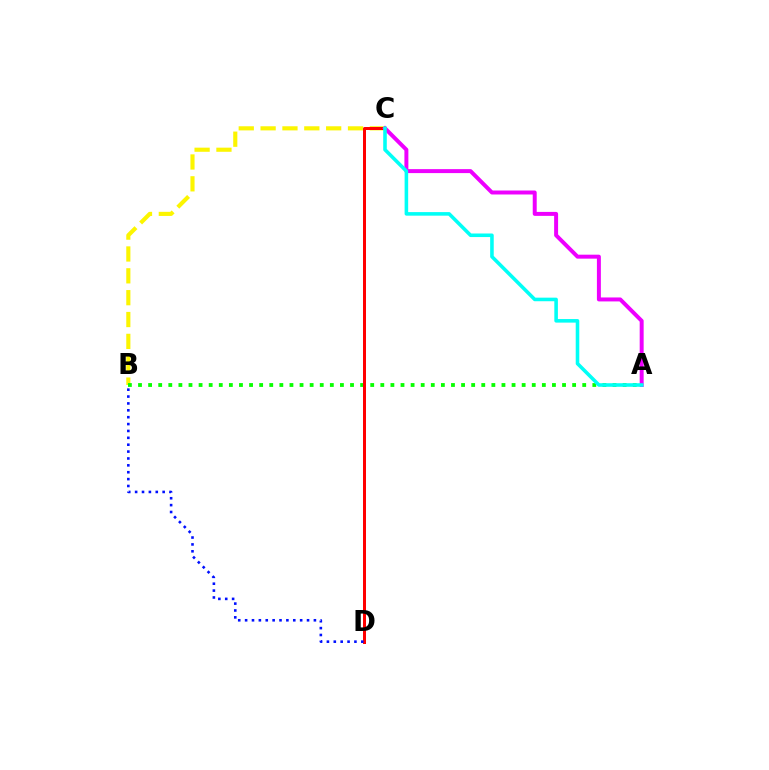{('B', 'C'): [{'color': '#fcf500', 'line_style': 'dashed', 'thickness': 2.97}], ('A', 'B'): [{'color': '#08ff00', 'line_style': 'dotted', 'thickness': 2.74}], ('C', 'D'): [{'color': '#ff0000', 'line_style': 'solid', 'thickness': 2.16}], ('B', 'D'): [{'color': '#0010ff', 'line_style': 'dotted', 'thickness': 1.87}], ('A', 'C'): [{'color': '#ee00ff', 'line_style': 'solid', 'thickness': 2.85}, {'color': '#00fff6', 'line_style': 'solid', 'thickness': 2.57}]}